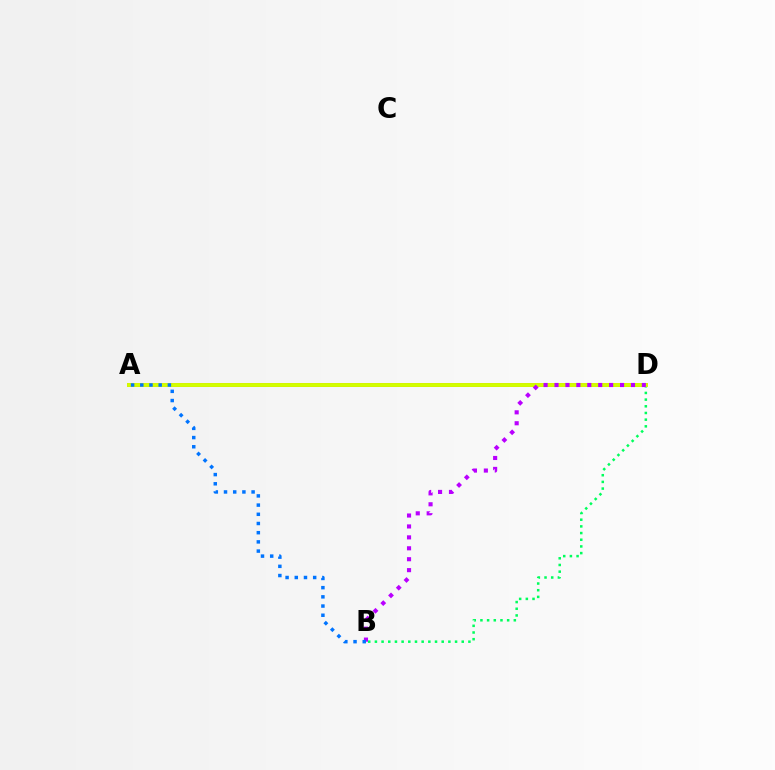{('A', 'D'): [{'color': '#ff0000', 'line_style': 'solid', 'thickness': 2.53}, {'color': '#d1ff00', 'line_style': 'solid', 'thickness': 2.81}], ('B', 'D'): [{'color': '#00ff5c', 'line_style': 'dotted', 'thickness': 1.81}, {'color': '#b900ff', 'line_style': 'dotted', 'thickness': 2.97}], ('A', 'B'): [{'color': '#0074ff', 'line_style': 'dotted', 'thickness': 2.5}]}